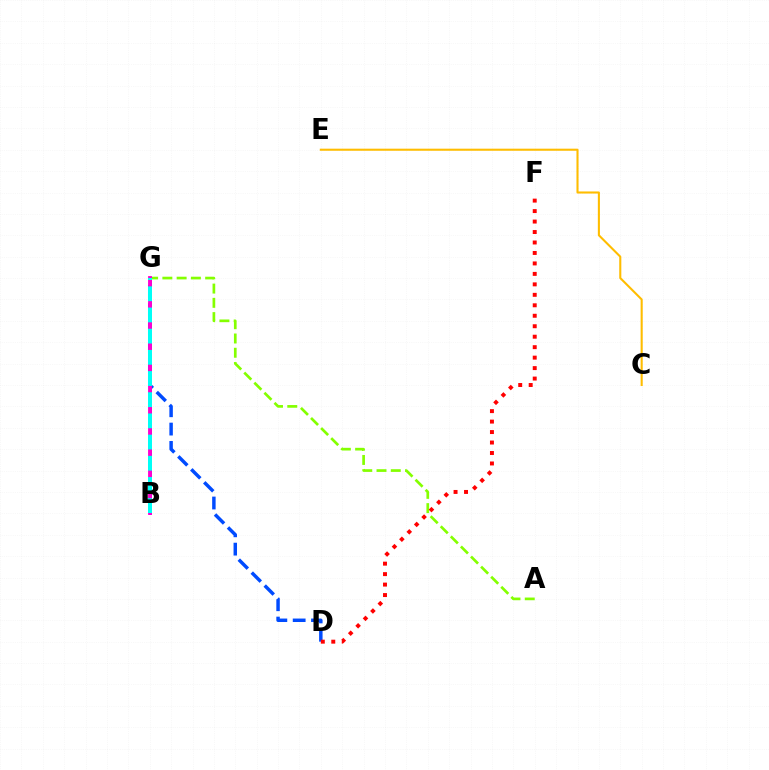{('A', 'G'): [{'color': '#84ff00', 'line_style': 'dashed', 'thickness': 1.94}], ('B', 'G'): [{'color': '#00ff39', 'line_style': 'dotted', 'thickness': 1.81}, {'color': '#7200ff', 'line_style': 'solid', 'thickness': 2.01}, {'color': '#ff00cf', 'line_style': 'solid', 'thickness': 2.78}, {'color': '#00fff6', 'line_style': 'dashed', 'thickness': 2.88}], ('D', 'G'): [{'color': '#004bff', 'line_style': 'dashed', 'thickness': 2.49}], ('C', 'E'): [{'color': '#ffbd00', 'line_style': 'solid', 'thickness': 1.5}], ('D', 'F'): [{'color': '#ff0000', 'line_style': 'dotted', 'thickness': 2.84}]}